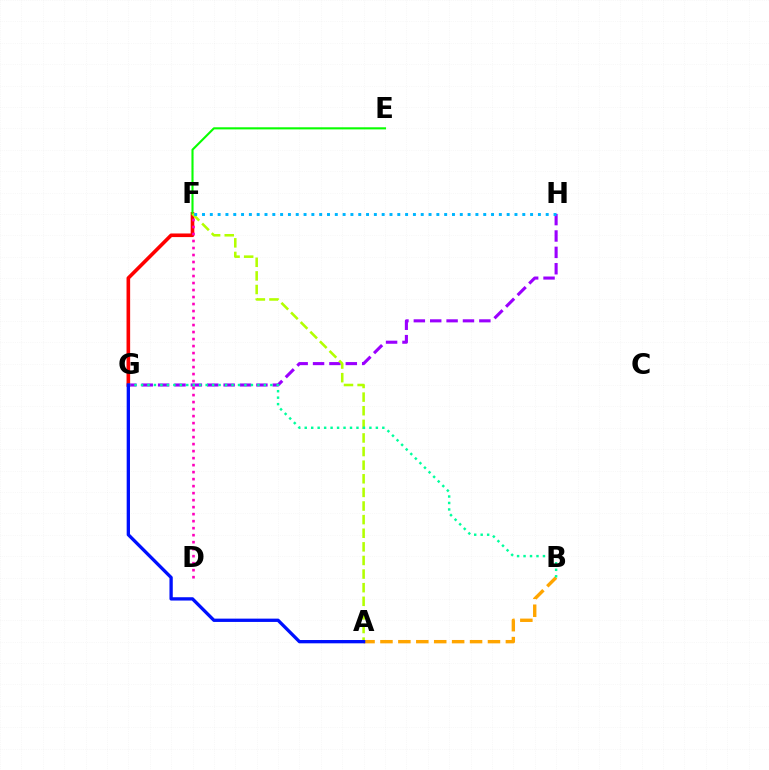{('F', 'G'): [{'color': '#ff0000', 'line_style': 'solid', 'thickness': 2.6}], ('A', 'B'): [{'color': '#ffa500', 'line_style': 'dashed', 'thickness': 2.43}], ('G', 'H'): [{'color': '#9b00ff', 'line_style': 'dashed', 'thickness': 2.23}], ('E', 'F'): [{'color': '#08ff00', 'line_style': 'solid', 'thickness': 1.52}], ('A', 'F'): [{'color': '#b3ff00', 'line_style': 'dashed', 'thickness': 1.85}], ('B', 'G'): [{'color': '#00ff9d', 'line_style': 'dotted', 'thickness': 1.76}], ('F', 'H'): [{'color': '#00b5ff', 'line_style': 'dotted', 'thickness': 2.12}], ('D', 'F'): [{'color': '#ff00bd', 'line_style': 'dotted', 'thickness': 1.9}], ('A', 'G'): [{'color': '#0010ff', 'line_style': 'solid', 'thickness': 2.38}]}